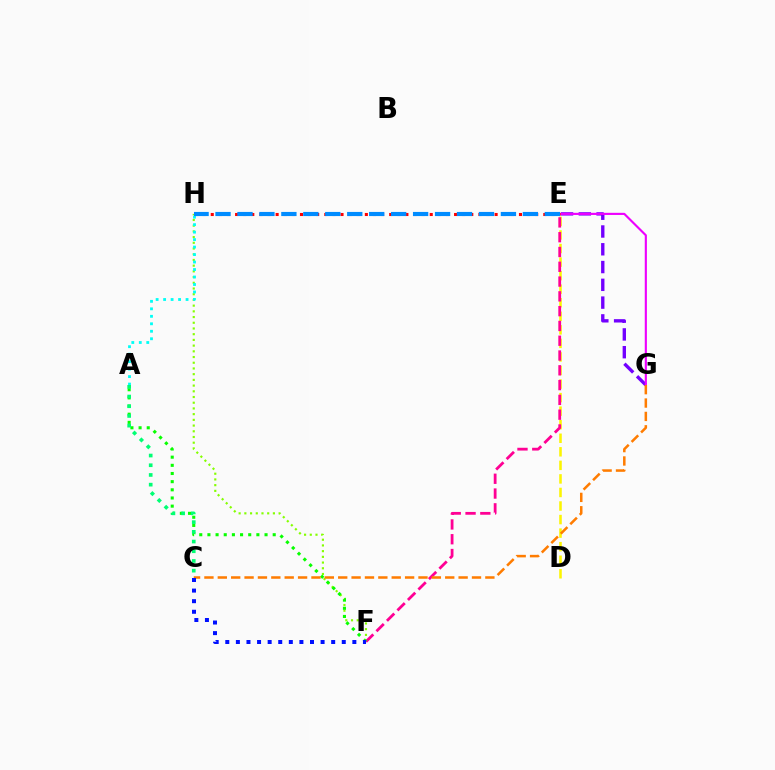{('D', 'E'): [{'color': '#fcf500', 'line_style': 'dashed', 'thickness': 1.84}], ('F', 'H'): [{'color': '#84ff00', 'line_style': 'dotted', 'thickness': 1.55}], ('E', 'F'): [{'color': '#ff0094', 'line_style': 'dashed', 'thickness': 2.01}], ('A', 'F'): [{'color': '#08ff00', 'line_style': 'dotted', 'thickness': 2.22}], ('A', 'H'): [{'color': '#00fff6', 'line_style': 'dotted', 'thickness': 2.03}], ('E', 'G'): [{'color': '#7200ff', 'line_style': 'dashed', 'thickness': 2.42}, {'color': '#ee00ff', 'line_style': 'solid', 'thickness': 1.54}], ('C', 'G'): [{'color': '#ff7c00', 'line_style': 'dashed', 'thickness': 1.82}], ('A', 'C'): [{'color': '#00ff74', 'line_style': 'dotted', 'thickness': 2.64}], ('C', 'F'): [{'color': '#0010ff', 'line_style': 'dotted', 'thickness': 2.88}], ('E', 'H'): [{'color': '#ff0000', 'line_style': 'dotted', 'thickness': 2.2}, {'color': '#008cff', 'line_style': 'dashed', 'thickness': 2.98}]}